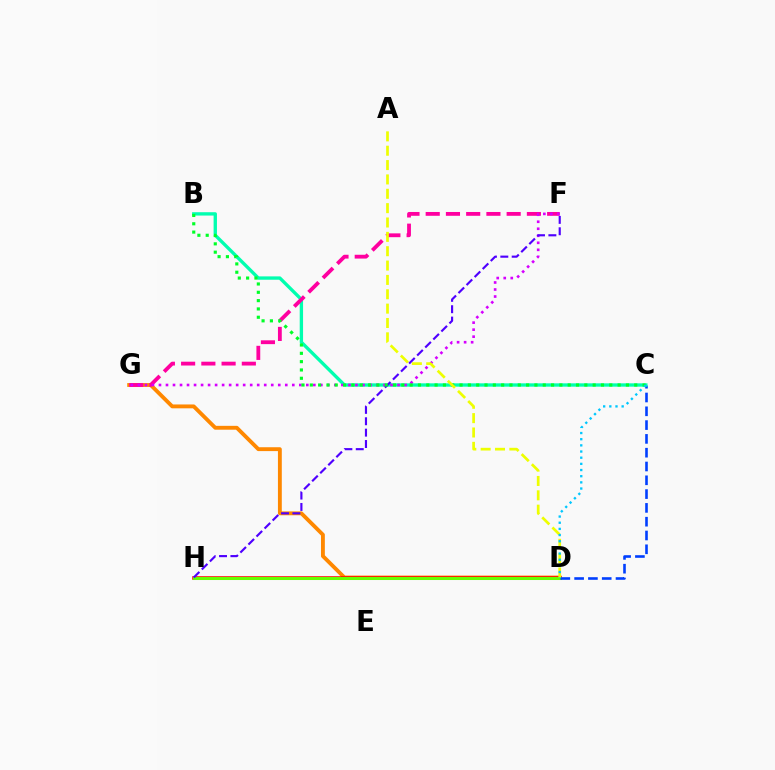{('D', 'G'): [{'color': '#ff8800', 'line_style': 'solid', 'thickness': 2.78}], ('D', 'H'): [{'color': '#ff0000', 'line_style': 'solid', 'thickness': 2.54}, {'color': '#66ff00', 'line_style': 'solid', 'thickness': 2.18}], ('C', 'D'): [{'color': '#003fff', 'line_style': 'dashed', 'thickness': 1.87}, {'color': '#00c7ff', 'line_style': 'dotted', 'thickness': 1.68}], ('B', 'C'): [{'color': '#00ffaf', 'line_style': 'solid', 'thickness': 2.41}, {'color': '#00ff27', 'line_style': 'dotted', 'thickness': 2.26}], ('F', 'G'): [{'color': '#ff00a0', 'line_style': 'dashed', 'thickness': 2.75}, {'color': '#d600ff', 'line_style': 'dotted', 'thickness': 1.91}], ('F', 'H'): [{'color': '#4f00ff', 'line_style': 'dashed', 'thickness': 1.55}], ('A', 'D'): [{'color': '#eeff00', 'line_style': 'dashed', 'thickness': 1.95}]}